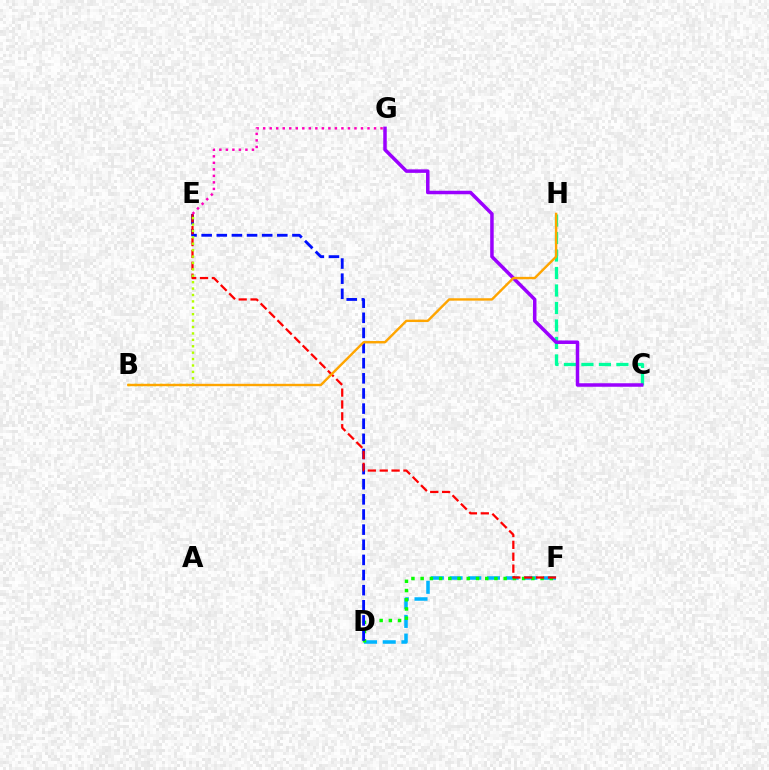{('C', 'H'): [{'color': '#00ff9d', 'line_style': 'dashed', 'thickness': 2.38}], ('D', 'F'): [{'color': '#00b5ff', 'line_style': 'dashed', 'thickness': 2.54}, {'color': '#08ff00', 'line_style': 'dotted', 'thickness': 2.51}], ('D', 'E'): [{'color': '#0010ff', 'line_style': 'dashed', 'thickness': 2.06}], ('E', 'F'): [{'color': '#ff0000', 'line_style': 'dashed', 'thickness': 1.61}], ('C', 'G'): [{'color': '#9b00ff', 'line_style': 'solid', 'thickness': 2.52}], ('B', 'E'): [{'color': '#b3ff00', 'line_style': 'dotted', 'thickness': 1.74}], ('B', 'H'): [{'color': '#ffa500', 'line_style': 'solid', 'thickness': 1.73}], ('E', 'G'): [{'color': '#ff00bd', 'line_style': 'dotted', 'thickness': 1.77}]}